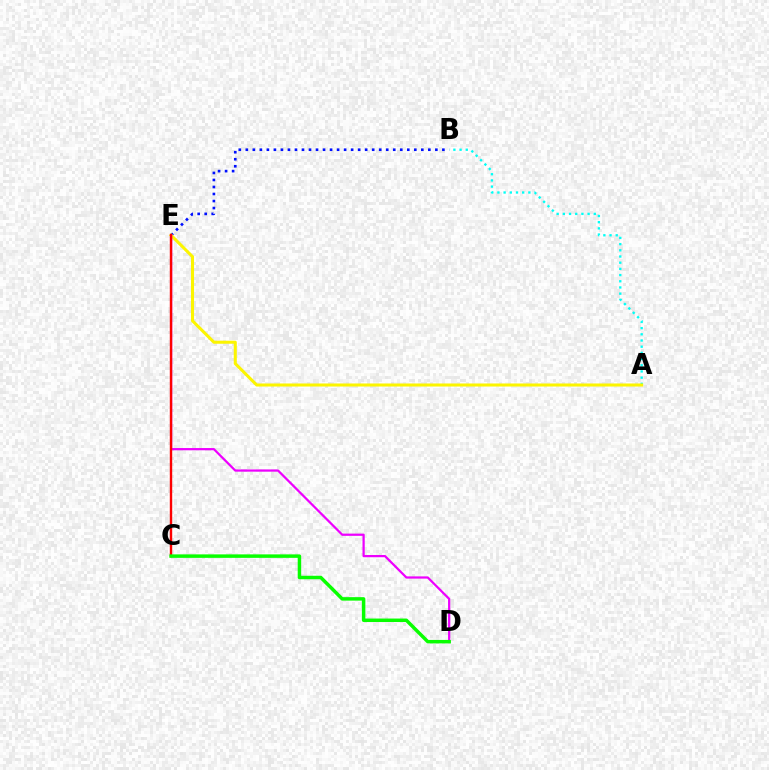{('A', 'B'): [{'color': '#00fff6', 'line_style': 'dotted', 'thickness': 1.68}], ('B', 'E'): [{'color': '#0010ff', 'line_style': 'dotted', 'thickness': 1.91}], ('A', 'E'): [{'color': '#fcf500', 'line_style': 'solid', 'thickness': 2.19}], ('D', 'E'): [{'color': '#ee00ff', 'line_style': 'solid', 'thickness': 1.61}], ('C', 'E'): [{'color': '#ff0000', 'line_style': 'solid', 'thickness': 1.72}], ('C', 'D'): [{'color': '#08ff00', 'line_style': 'solid', 'thickness': 2.5}]}